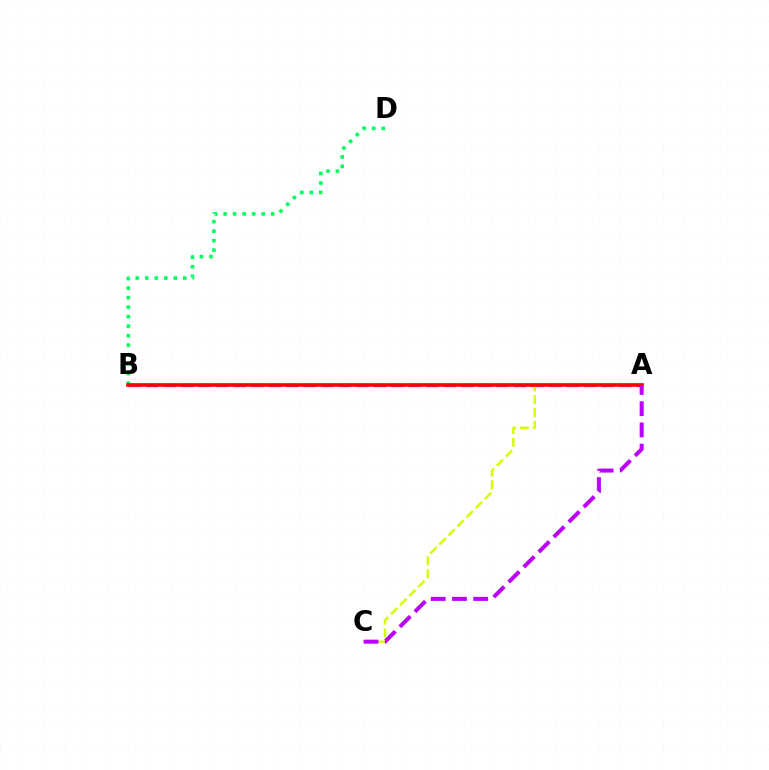{('A', 'B'): [{'color': '#0074ff', 'line_style': 'dashed', 'thickness': 2.38}, {'color': '#ff0000', 'line_style': 'solid', 'thickness': 2.63}], ('A', 'C'): [{'color': '#d1ff00', 'line_style': 'dashed', 'thickness': 1.74}, {'color': '#b900ff', 'line_style': 'dashed', 'thickness': 2.88}], ('B', 'D'): [{'color': '#00ff5c', 'line_style': 'dotted', 'thickness': 2.58}]}